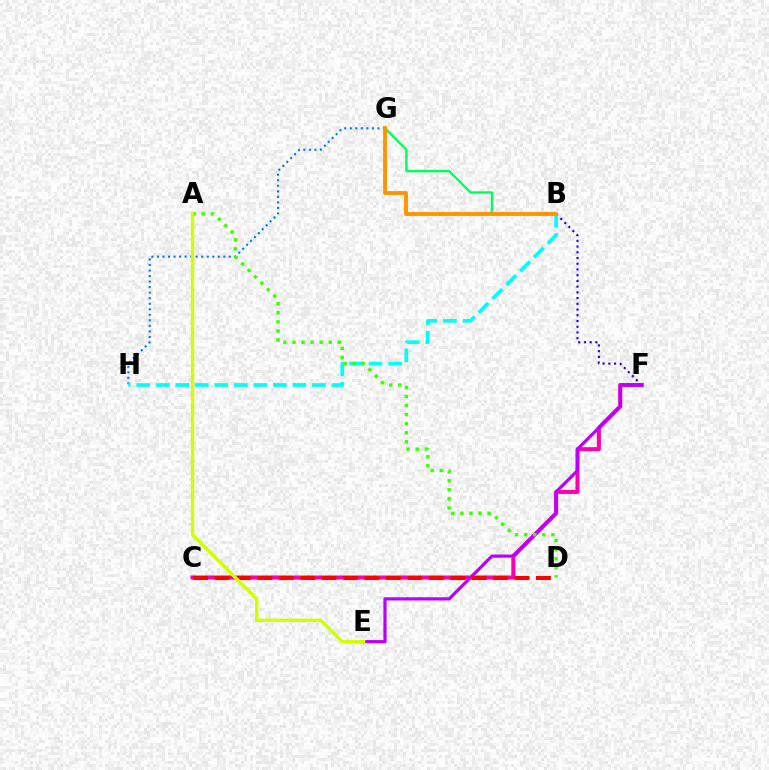{('B', 'F'): [{'color': '#2500ff', 'line_style': 'dotted', 'thickness': 1.56}], ('G', 'H'): [{'color': '#0074ff', 'line_style': 'dotted', 'thickness': 1.5}], ('C', 'F'): [{'color': '#ff00ac', 'line_style': 'solid', 'thickness': 2.9}], ('E', 'F'): [{'color': '#b900ff', 'line_style': 'solid', 'thickness': 2.29}], ('B', 'G'): [{'color': '#00ff5c', 'line_style': 'solid', 'thickness': 1.68}, {'color': '#ff9400', 'line_style': 'solid', 'thickness': 2.77}], ('C', 'D'): [{'color': '#ff0000', 'line_style': 'dashed', 'thickness': 2.91}], ('B', 'H'): [{'color': '#00fff6', 'line_style': 'dashed', 'thickness': 2.65}], ('A', 'D'): [{'color': '#3dff00', 'line_style': 'dotted', 'thickness': 2.46}], ('A', 'E'): [{'color': '#d1ff00', 'line_style': 'solid', 'thickness': 2.41}]}